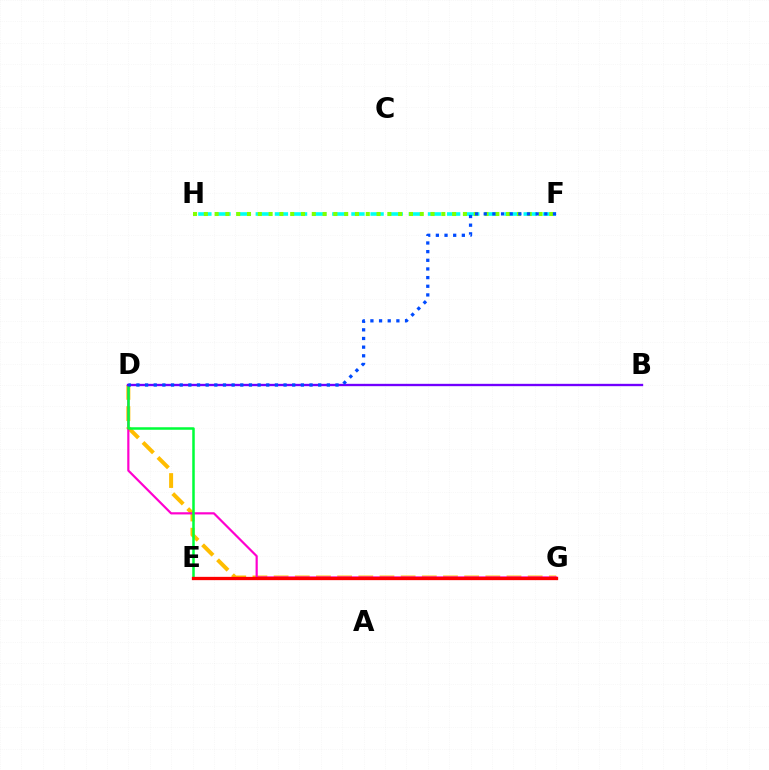{('D', 'G'): [{'color': '#ffbd00', 'line_style': 'dashed', 'thickness': 2.88}, {'color': '#ff00cf', 'line_style': 'solid', 'thickness': 1.58}], ('D', 'E'): [{'color': '#00ff39', 'line_style': 'solid', 'thickness': 1.81}], ('F', 'H'): [{'color': '#00fff6', 'line_style': 'dashed', 'thickness': 2.6}, {'color': '#84ff00', 'line_style': 'dotted', 'thickness': 2.93}], ('E', 'G'): [{'color': '#ff0000', 'line_style': 'solid', 'thickness': 2.37}], ('B', 'D'): [{'color': '#7200ff', 'line_style': 'solid', 'thickness': 1.69}], ('D', 'F'): [{'color': '#004bff', 'line_style': 'dotted', 'thickness': 2.35}]}